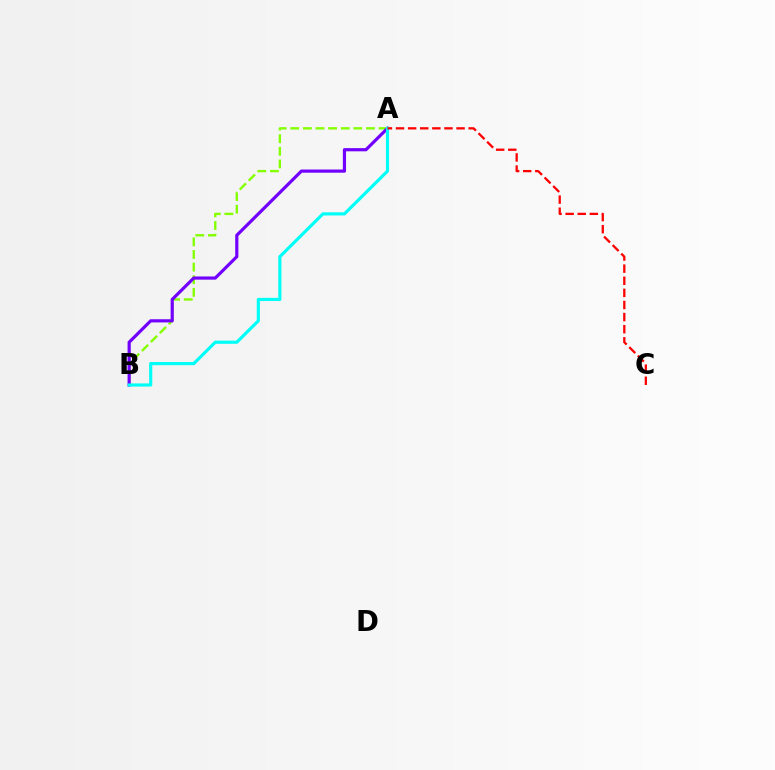{('A', 'B'): [{'color': '#84ff00', 'line_style': 'dashed', 'thickness': 1.71}, {'color': '#7200ff', 'line_style': 'solid', 'thickness': 2.29}, {'color': '#00fff6', 'line_style': 'solid', 'thickness': 2.27}], ('A', 'C'): [{'color': '#ff0000', 'line_style': 'dashed', 'thickness': 1.64}]}